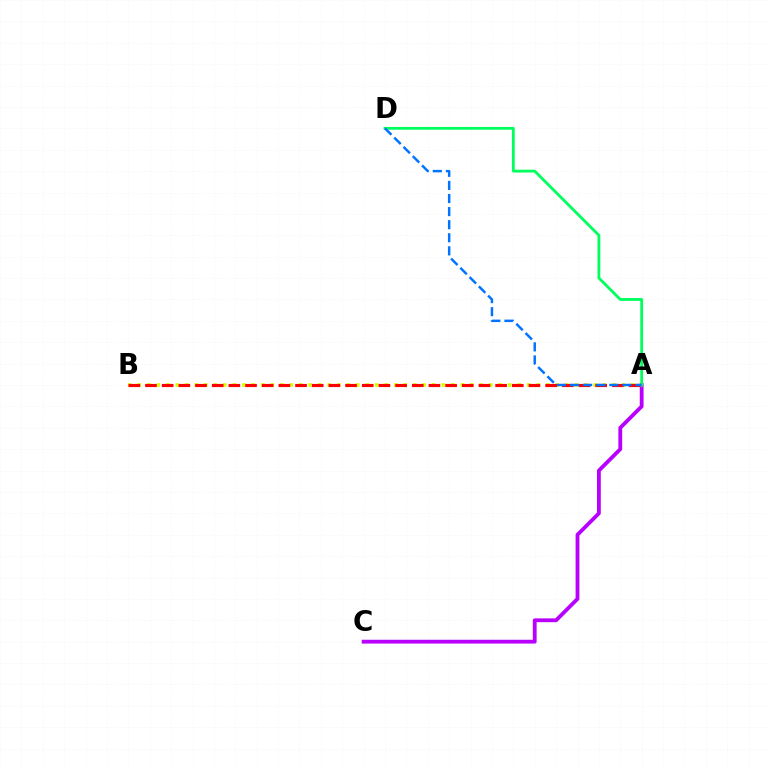{('A', 'C'): [{'color': '#b900ff', 'line_style': 'solid', 'thickness': 2.74}], ('A', 'B'): [{'color': '#d1ff00', 'line_style': 'dotted', 'thickness': 2.58}, {'color': '#ff0000', 'line_style': 'dashed', 'thickness': 2.26}], ('A', 'D'): [{'color': '#00ff5c', 'line_style': 'solid', 'thickness': 2.02}, {'color': '#0074ff', 'line_style': 'dashed', 'thickness': 1.78}]}